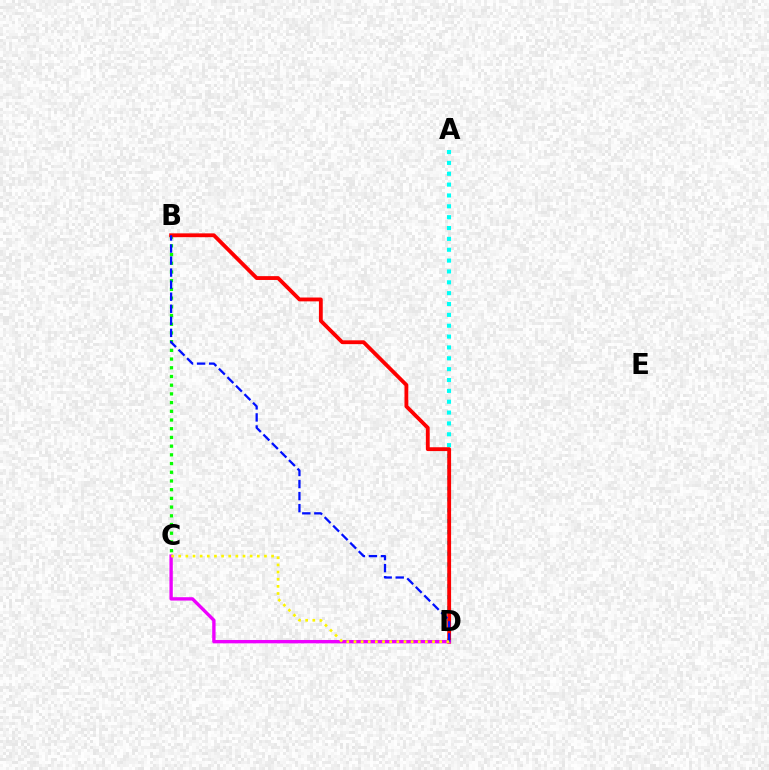{('A', 'D'): [{'color': '#00fff6', 'line_style': 'dotted', 'thickness': 2.95}], ('B', 'C'): [{'color': '#08ff00', 'line_style': 'dotted', 'thickness': 2.37}], ('B', 'D'): [{'color': '#ff0000', 'line_style': 'solid', 'thickness': 2.76}, {'color': '#0010ff', 'line_style': 'dashed', 'thickness': 1.64}], ('C', 'D'): [{'color': '#ee00ff', 'line_style': 'solid', 'thickness': 2.42}, {'color': '#fcf500', 'line_style': 'dotted', 'thickness': 1.94}]}